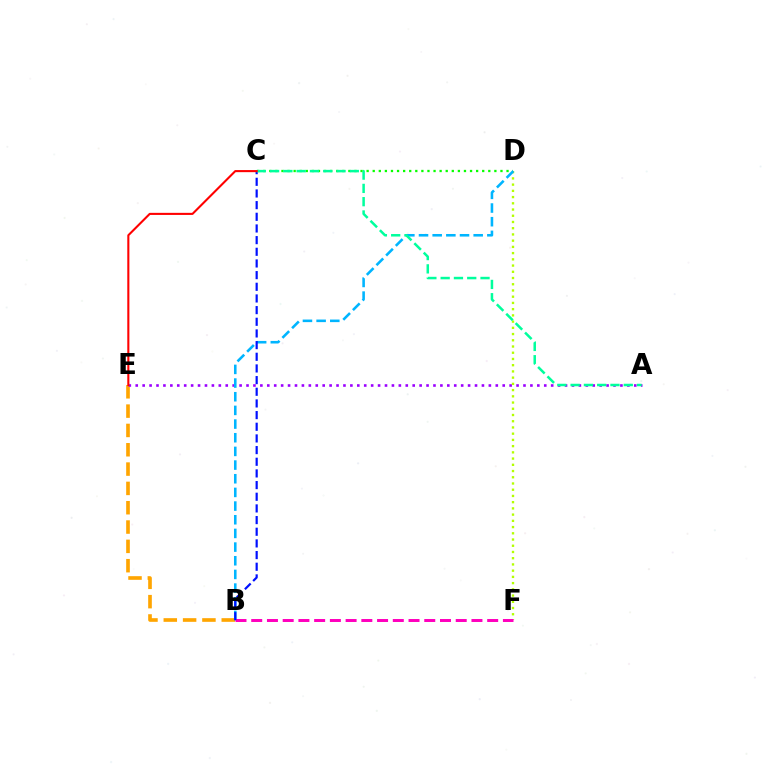{('C', 'D'): [{'color': '#08ff00', 'line_style': 'dotted', 'thickness': 1.65}], ('B', 'E'): [{'color': '#ffa500', 'line_style': 'dashed', 'thickness': 2.62}], ('A', 'E'): [{'color': '#9b00ff', 'line_style': 'dotted', 'thickness': 1.88}], ('D', 'F'): [{'color': '#b3ff00', 'line_style': 'dotted', 'thickness': 1.69}], ('B', 'D'): [{'color': '#00b5ff', 'line_style': 'dashed', 'thickness': 1.86}], ('B', 'F'): [{'color': '#ff00bd', 'line_style': 'dashed', 'thickness': 2.14}], ('B', 'C'): [{'color': '#0010ff', 'line_style': 'dashed', 'thickness': 1.58}], ('A', 'C'): [{'color': '#00ff9d', 'line_style': 'dashed', 'thickness': 1.81}], ('C', 'E'): [{'color': '#ff0000', 'line_style': 'solid', 'thickness': 1.51}]}